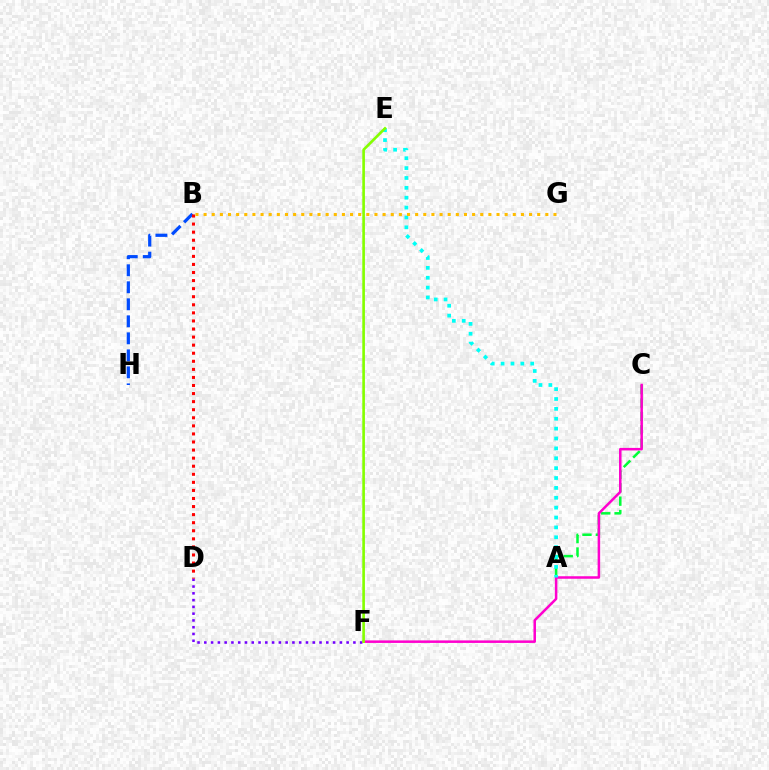{('A', 'C'): [{'color': '#00ff39', 'line_style': 'dashed', 'thickness': 1.82}], ('D', 'F'): [{'color': '#7200ff', 'line_style': 'dotted', 'thickness': 1.84}], ('B', 'H'): [{'color': '#004bff', 'line_style': 'dashed', 'thickness': 2.31}], ('C', 'F'): [{'color': '#ff00cf', 'line_style': 'solid', 'thickness': 1.81}], ('B', 'D'): [{'color': '#ff0000', 'line_style': 'dotted', 'thickness': 2.19}], ('A', 'E'): [{'color': '#00fff6', 'line_style': 'dotted', 'thickness': 2.68}], ('B', 'G'): [{'color': '#ffbd00', 'line_style': 'dotted', 'thickness': 2.21}], ('E', 'F'): [{'color': '#84ff00', 'line_style': 'solid', 'thickness': 1.9}]}